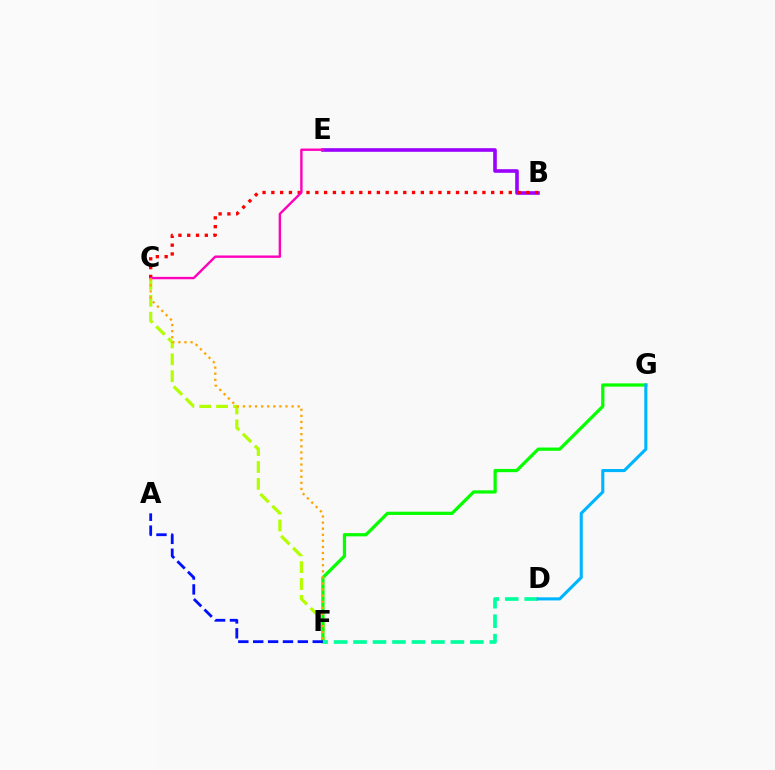{('C', 'F'): [{'color': '#b3ff00', 'line_style': 'dashed', 'thickness': 2.29}, {'color': '#ffa500', 'line_style': 'dotted', 'thickness': 1.65}], ('B', 'E'): [{'color': '#9b00ff', 'line_style': 'solid', 'thickness': 2.6}], ('F', 'G'): [{'color': '#08ff00', 'line_style': 'solid', 'thickness': 2.34}], ('B', 'C'): [{'color': '#ff0000', 'line_style': 'dotted', 'thickness': 2.39}], ('C', 'E'): [{'color': '#ff00bd', 'line_style': 'solid', 'thickness': 1.73}], ('D', 'F'): [{'color': '#00ff9d', 'line_style': 'dashed', 'thickness': 2.65}], ('D', 'G'): [{'color': '#00b5ff', 'line_style': 'solid', 'thickness': 2.23}], ('A', 'F'): [{'color': '#0010ff', 'line_style': 'dashed', 'thickness': 2.02}]}